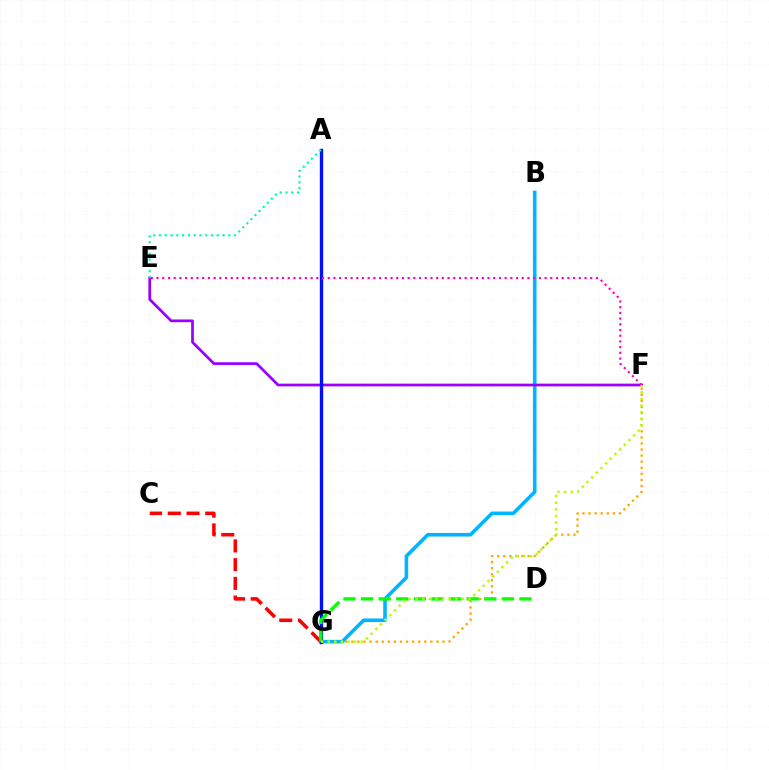{('F', 'G'): [{'color': '#ffa500', 'line_style': 'dotted', 'thickness': 1.65}, {'color': '#b3ff00', 'line_style': 'dotted', 'thickness': 1.79}], ('B', 'G'): [{'color': '#00b5ff', 'line_style': 'solid', 'thickness': 2.59}], ('C', 'G'): [{'color': '#ff0000', 'line_style': 'dashed', 'thickness': 2.54}], ('E', 'F'): [{'color': '#9b00ff', 'line_style': 'solid', 'thickness': 1.97}, {'color': '#ff00bd', 'line_style': 'dotted', 'thickness': 1.55}], ('A', 'G'): [{'color': '#0010ff', 'line_style': 'solid', 'thickness': 2.41}], ('A', 'E'): [{'color': '#00ff9d', 'line_style': 'dotted', 'thickness': 1.57}], ('D', 'G'): [{'color': '#08ff00', 'line_style': 'dashed', 'thickness': 2.39}]}